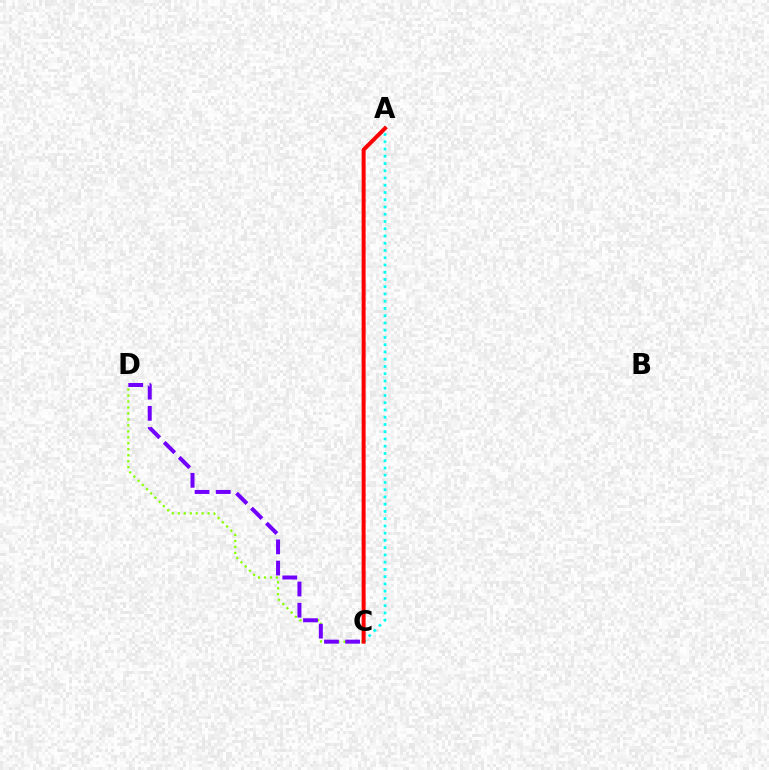{('C', 'D'): [{'color': '#84ff00', 'line_style': 'dotted', 'thickness': 1.62}, {'color': '#7200ff', 'line_style': 'dashed', 'thickness': 2.88}], ('A', 'C'): [{'color': '#00fff6', 'line_style': 'dotted', 'thickness': 1.97}, {'color': '#ff0000', 'line_style': 'solid', 'thickness': 2.87}]}